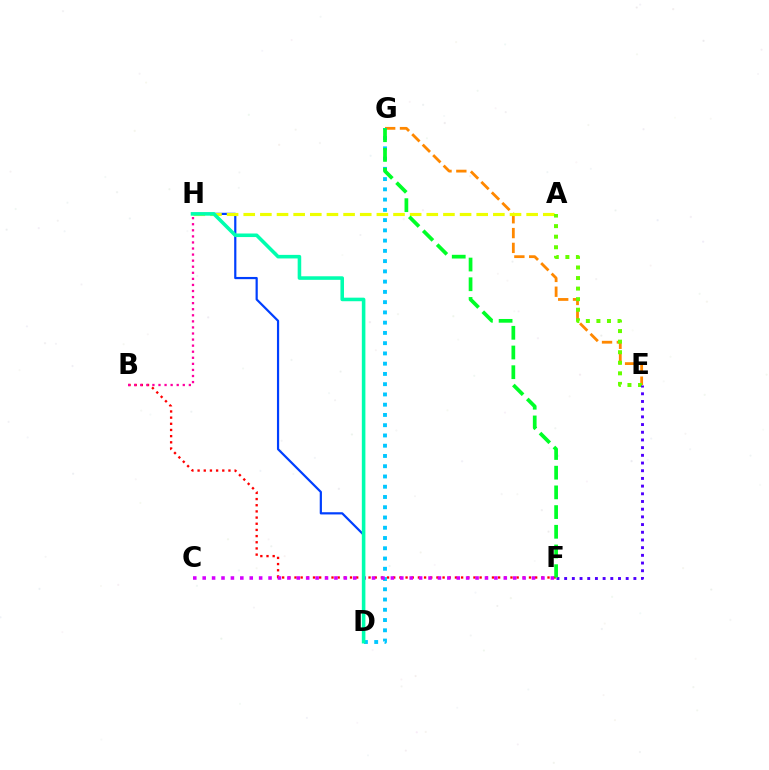{('D', 'H'): [{'color': '#003fff', 'line_style': 'solid', 'thickness': 1.59}, {'color': '#00ffaf', 'line_style': 'solid', 'thickness': 2.57}], ('B', 'F'): [{'color': '#ff0000', 'line_style': 'dotted', 'thickness': 1.68}], ('B', 'H'): [{'color': '#ff00a0', 'line_style': 'dotted', 'thickness': 1.65}], ('E', 'G'): [{'color': '#ff8800', 'line_style': 'dashed', 'thickness': 2.01}], ('A', 'H'): [{'color': '#eeff00', 'line_style': 'dashed', 'thickness': 2.26}], ('D', 'G'): [{'color': '#00c7ff', 'line_style': 'dotted', 'thickness': 2.79}], ('A', 'E'): [{'color': '#66ff00', 'line_style': 'dotted', 'thickness': 2.87}], ('C', 'F'): [{'color': '#d600ff', 'line_style': 'dotted', 'thickness': 2.56}], ('E', 'F'): [{'color': '#4f00ff', 'line_style': 'dotted', 'thickness': 2.09}], ('F', 'G'): [{'color': '#00ff27', 'line_style': 'dashed', 'thickness': 2.68}]}